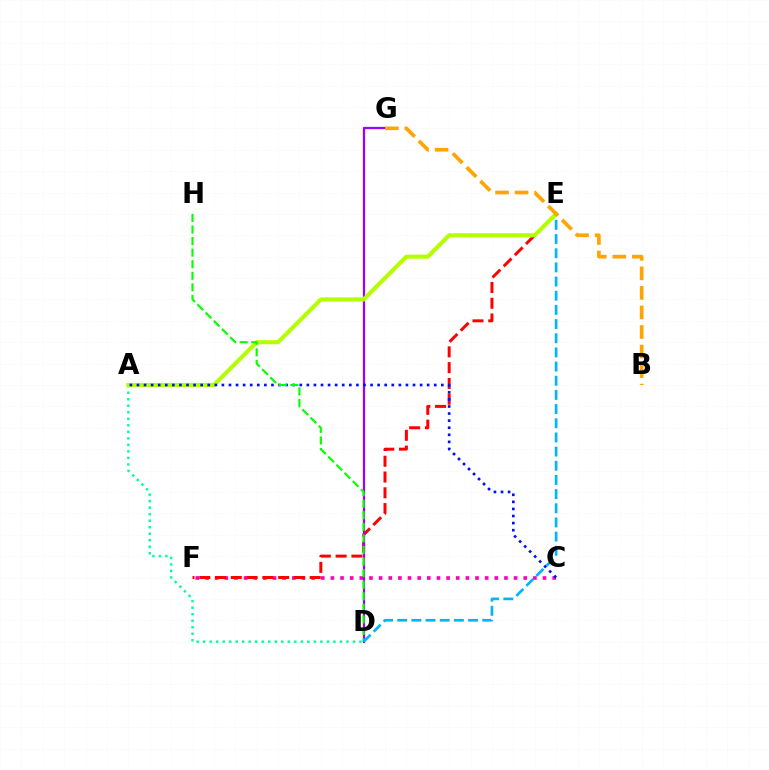{('A', 'D'): [{'color': '#00ff9d', 'line_style': 'dotted', 'thickness': 1.77}], ('C', 'F'): [{'color': '#ff00bd', 'line_style': 'dotted', 'thickness': 2.62}], ('E', 'F'): [{'color': '#ff0000', 'line_style': 'dashed', 'thickness': 2.14}], ('D', 'G'): [{'color': '#9b00ff', 'line_style': 'solid', 'thickness': 1.62}], ('A', 'E'): [{'color': '#b3ff00', 'line_style': 'solid', 'thickness': 2.96}], ('A', 'C'): [{'color': '#0010ff', 'line_style': 'dotted', 'thickness': 1.92}], ('D', 'H'): [{'color': '#08ff00', 'line_style': 'dashed', 'thickness': 1.57}], ('D', 'E'): [{'color': '#00b5ff', 'line_style': 'dashed', 'thickness': 1.92}], ('B', 'G'): [{'color': '#ffa500', 'line_style': 'dashed', 'thickness': 2.65}]}